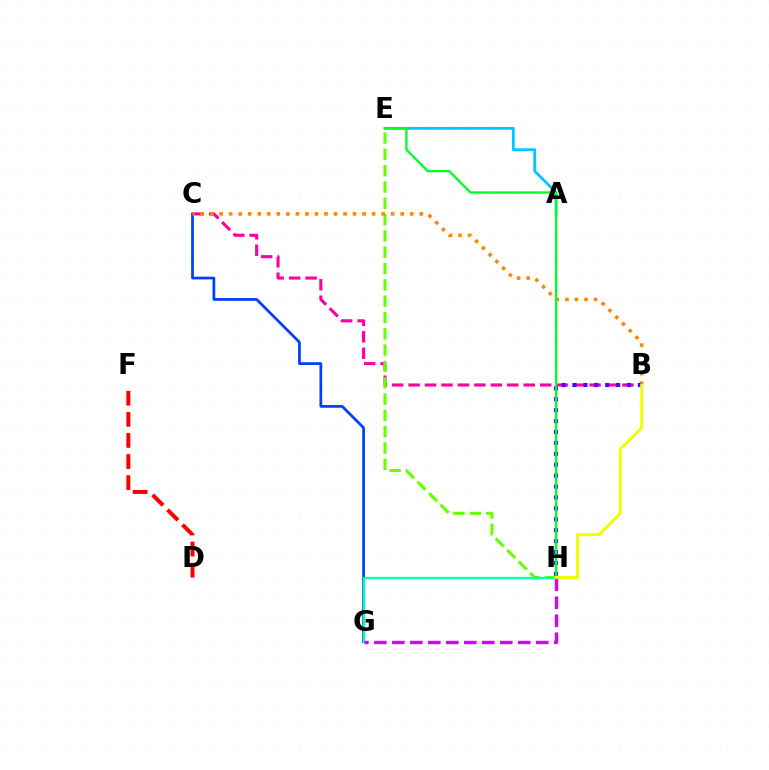{('D', 'F'): [{'color': '#ff0000', 'line_style': 'dashed', 'thickness': 2.87}], ('B', 'C'): [{'color': '#ff00a0', 'line_style': 'dashed', 'thickness': 2.23}, {'color': '#ff8800', 'line_style': 'dotted', 'thickness': 2.59}], ('E', 'H'): [{'color': '#66ff00', 'line_style': 'dashed', 'thickness': 2.22}, {'color': '#00ff27', 'line_style': 'solid', 'thickness': 1.67}], ('C', 'G'): [{'color': '#003fff', 'line_style': 'solid', 'thickness': 1.97}], ('A', 'E'): [{'color': '#00c7ff', 'line_style': 'solid', 'thickness': 2.04}], ('G', 'H'): [{'color': '#00ffaf', 'line_style': 'solid', 'thickness': 1.67}, {'color': '#d600ff', 'line_style': 'dashed', 'thickness': 2.44}], ('B', 'H'): [{'color': '#4f00ff', 'line_style': 'dotted', 'thickness': 2.96}, {'color': '#eeff00', 'line_style': 'solid', 'thickness': 2.13}]}